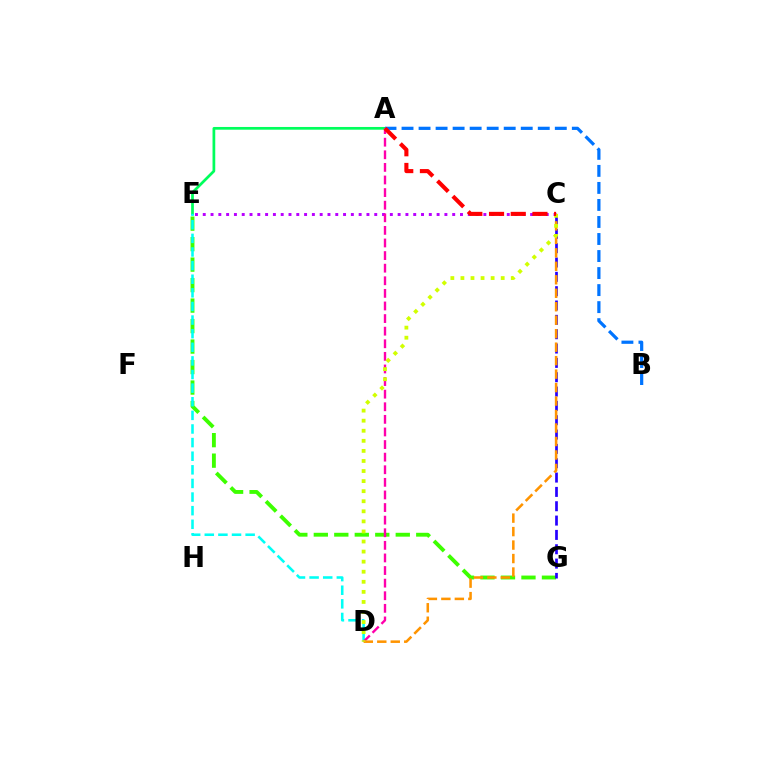{('E', 'G'): [{'color': '#3dff00', 'line_style': 'dashed', 'thickness': 2.78}], ('C', 'E'): [{'color': '#b900ff', 'line_style': 'dotted', 'thickness': 2.12}], ('A', 'E'): [{'color': '#00ff5c', 'line_style': 'solid', 'thickness': 1.97}], ('D', 'E'): [{'color': '#00fff6', 'line_style': 'dashed', 'thickness': 1.85}], ('C', 'G'): [{'color': '#2500ff', 'line_style': 'dashed', 'thickness': 1.95}], ('A', 'D'): [{'color': '#ff00ac', 'line_style': 'dashed', 'thickness': 1.71}], ('C', 'D'): [{'color': '#ff9400', 'line_style': 'dashed', 'thickness': 1.83}, {'color': '#d1ff00', 'line_style': 'dotted', 'thickness': 2.74}], ('A', 'B'): [{'color': '#0074ff', 'line_style': 'dashed', 'thickness': 2.31}], ('A', 'C'): [{'color': '#ff0000', 'line_style': 'dashed', 'thickness': 2.95}]}